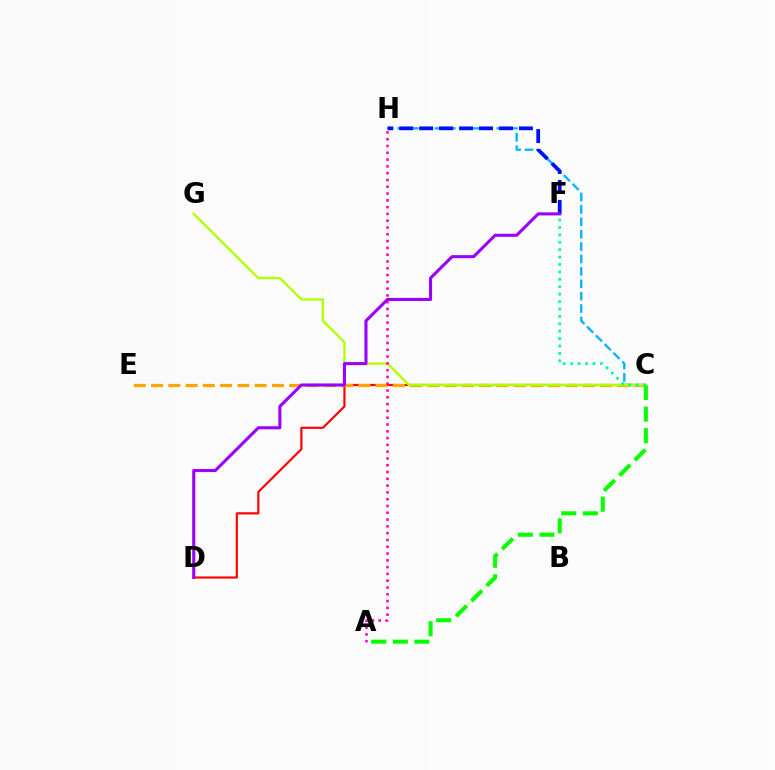{('C', 'D'): [{'color': '#ff0000', 'line_style': 'solid', 'thickness': 1.55}], ('C', 'H'): [{'color': '#00b5ff', 'line_style': 'dashed', 'thickness': 1.68}], ('C', 'E'): [{'color': '#ffa500', 'line_style': 'dashed', 'thickness': 2.35}], ('A', 'C'): [{'color': '#08ff00', 'line_style': 'dashed', 'thickness': 2.93}], ('C', 'G'): [{'color': '#b3ff00', 'line_style': 'solid', 'thickness': 1.68}], ('A', 'H'): [{'color': '#ff00bd', 'line_style': 'dotted', 'thickness': 1.85}], ('F', 'H'): [{'color': '#0010ff', 'line_style': 'dashed', 'thickness': 2.71}], ('C', 'F'): [{'color': '#00ff9d', 'line_style': 'dotted', 'thickness': 2.01}], ('D', 'F'): [{'color': '#9b00ff', 'line_style': 'solid', 'thickness': 2.2}]}